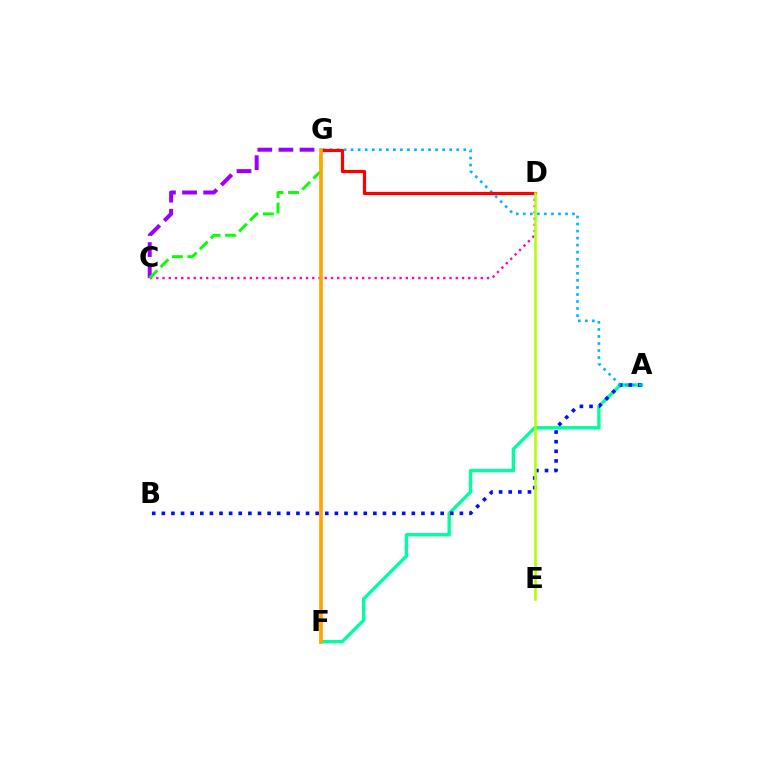{('A', 'F'): [{'color': '#00ff9d', 'line_style': 'solid', 'thickness': 2.42}], ('C', 'G'): [{'color': '#9b00ff', 'line_style': 'dashed', 'thickness': 2.87}, {'color': '#08ff00', 'line_style': 'dashed', 'thickness': 2.11}], ('C', 'D'): [{'color': '#ff00bd', 'line_style': 'dotted', 'thickness': 1.7}], ('A', 'B'): [{'color': '#0010ff', 'line_style': 'dotted', 'thickness': 2.61}], ('A', 'G'): [{'color': '#00b5ff', 'line_style': 'dotted', 'thickness': 1.91}], ('D', 'G'): [{'color': '#ff0000', 'line_style': 'solid', 'thickness': 2.31}], ('D', 'E'): [{'color': '#b3ff00', 'line_style': 'solid', 'thickness': 1.85}], ('F', 'G'): [{'color': '#ffa500', 'line_style': 'solid', 'thickness': 2.63}]}